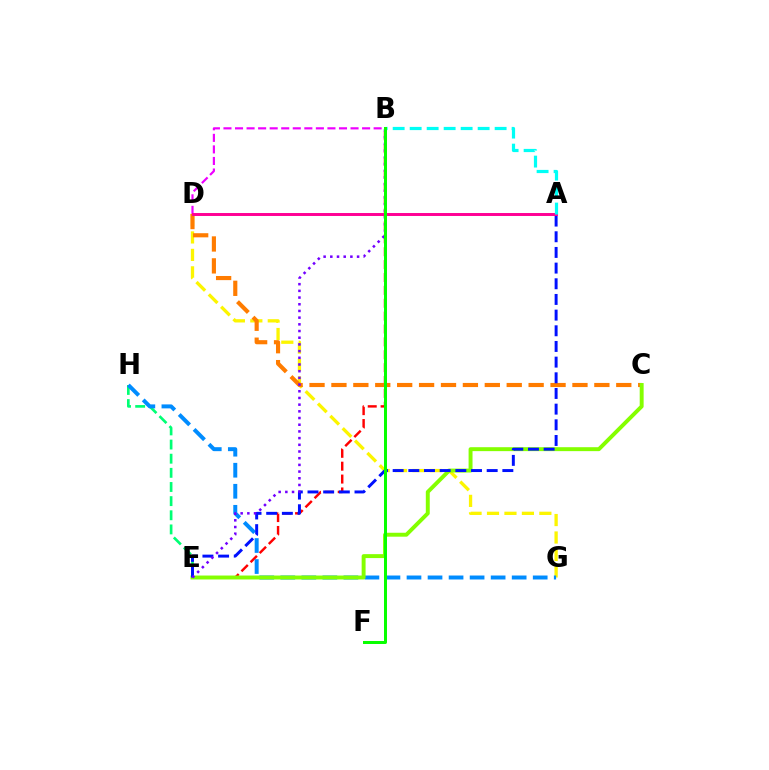{('D', 'G'): [{'color': '#fcf500', 'line_style': 'dashed', 'thickness': 2.37}], ('B', 'E'): [{'color': '#ff0000', 'line_style': 'dashed', 'thickness': 1.75}, {'color': '#7200ff', 'line_style': 'dotted', 'thickness': 1.82}], ('B', 'D'): [{'color': '#ee00ff', 'line_style': 'dashed', 'thickness': 1.57}], ('E', 'H'): [{'color': '#00ff74', 'line_style': 'dashed', 'thickness': 1.92}], ('C', 'D'): [{'color': '#ff7c00', 'line_style': 'dashed', 'thickness': 2.98}], ('G', 'H'): [{'color': '#008cff', 'line_style': 'dashed', 'thickness': 2.86}], ('C', 'E'): [{'color': '#84ff00', 'line_style': 'solid', 'thickness': 2.83}], ('A', 'E'): [{'color': '#0010ff', 'line_style': 'dashed', 'thickness': 2.13}], ('A', 'D'): [{'color': '#ff0094', 'line_style': 'solid', 'thickness': 2.13}], ('A', 'B'): [{'color': '#00fff6', 'line_style': 'dashed', 'thickness': 2.31}], ('B', 'F'): [{'color': '#08ff00', 'line_style': 'solid', 'thickness': 2.15}]}